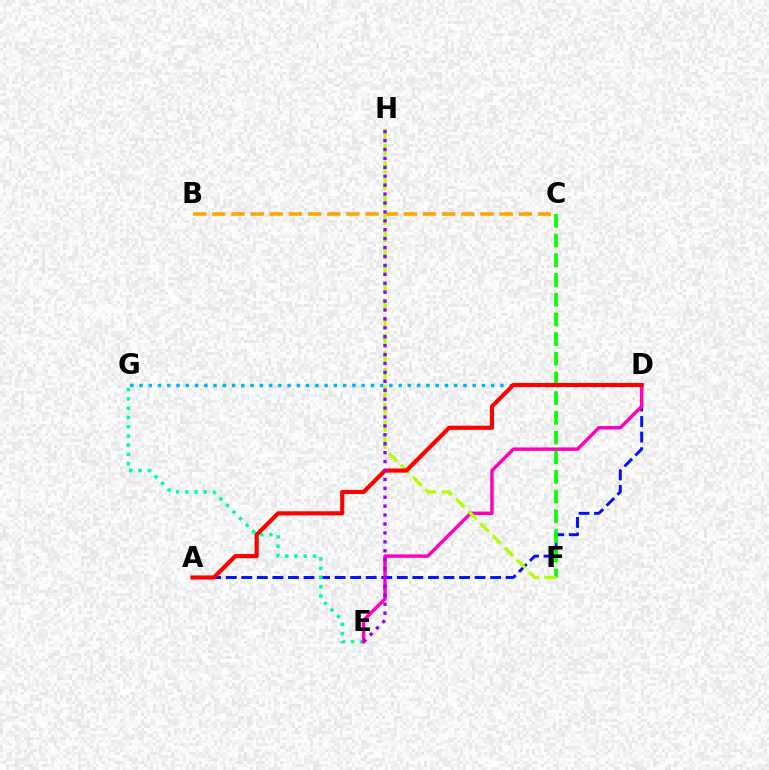{('A', 'D'): [{'color': '#0010ff', 'line_style': 'dashed', 'thickness': 2.11}, {'color': '#ff0000', 'line_style': 'solid', 'thickness': 2.98}], ('C', 'F'): [{'color': '#08ff00', 'line_style': 'dashed', 'thickness': 2.68}], ('B', 'C'): [{'color': '#ffa500', 'line_style': 'dashed', 'thickness': 2.6}], ('D', 'G'): [{'color': '#00b5ff', 'line_style': 'dotted', 'thickness': 2.51}], ('E', 'G'): [{'color': '#00ff9d', 'line_style': 'dotted', 'thickness': 2.52}], ('D', 'E'): [{'color': '#ff00bd', 'line_style': 'solid', 'thickness': 2.47}], ('F', 'H'): [{'color': '#b3ff00', 'line_style': 'dashed', 'thickness': 2.34}], ('E', 'H'): [{'color': '#9b00ff', 'line_style': 'dotted', 'thickness': 2.42}]}